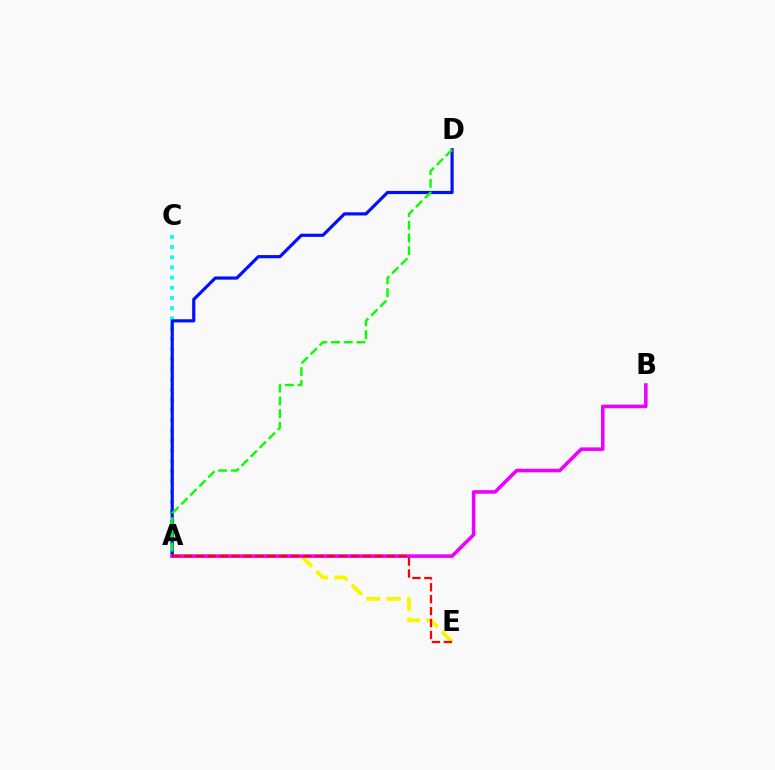{('A', 'E'): [{'color': '#fcf500', 'line_style': 'dashed', 'thickness': 2.77}, {'color': '#ff0000', 'line_style': 'dashed', 'thickness': 1.62}], ('A', 'C'): [{'color': '#00fff6', 'line_style': 'dotted', 'thickness': 2.76}], ('A', 'D'): [{'color': '#0010ff', 'line_style': 'solid', 'thickness': 2.28}, {'color': '#08ff00', 'line_style': 'dashed', 'thickness': 1.73}], ('A', 'B'): [{'color': '#ee00ff', 'line_style': 'solid', 'thickness': 2.57}]}